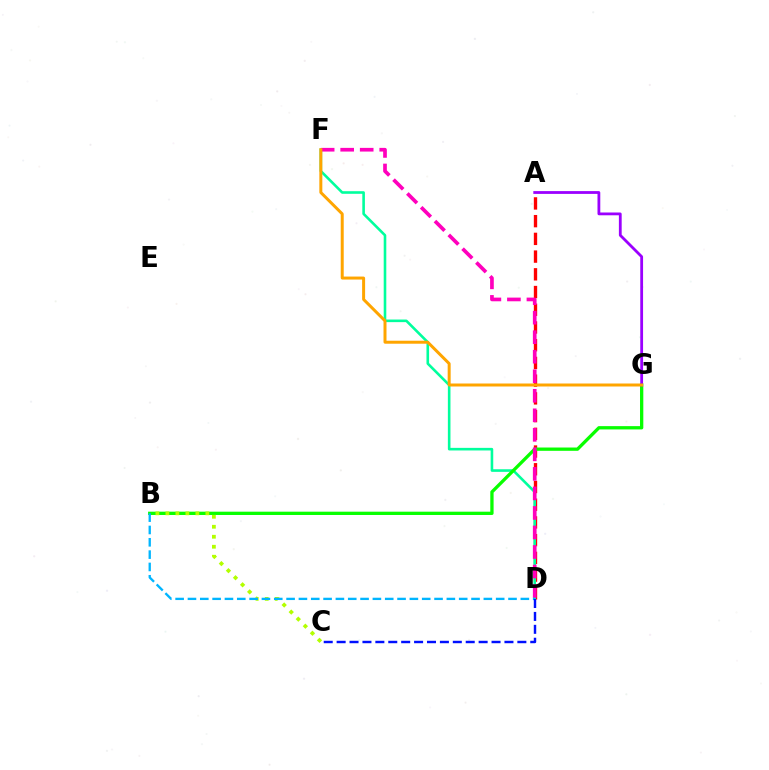{('A', 'D'): [{'color': '#ff0000', 'line_style': 'dashed', 'thickness': 2.41}], ('D', 'F'): [{'color': '#00ff9d', 'line_style': 'solid', 'thickness': 1.87}, {'color': '#ff00bd', 'line_style': 'dashed', 'thickness': 2.65}], ('B', 'G'): [{'color': '#08ff00', 'line_style': 'solid', 'thickness': 2.37}], ('A', 'G'): [{'color': '#9b00ff', 'line_style': 'solid', 'thickness': 2.01}], ('B', 'C'): [{'color': '#b3ff00', 'line_style': 'dotted', 'thickness': 2.71}], ('B', 'D'): [{'color': '#00b5ff', 'line_style': 'dashed', 'thickness': 1.67}], ('C', 'D'): [{'color': '#0010ff', 'line_style': 'dashed', 'thickness': 1.75}], ('F', 'G'): [{'color': '#ffa500', 'line_style': 'solid', 'thickness': 2.15}]}